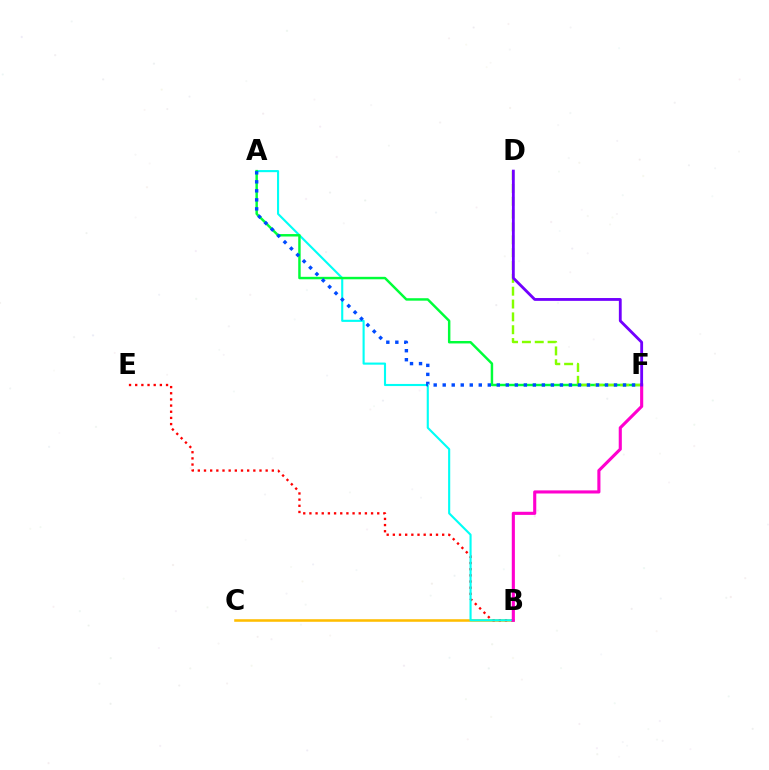{('B', 'C'): [{'color': '#ffbd00', 'line_style': 'solid', 'thickness': 1.85}], ('B', 'E'): [{'color': '#ff0000', 'line_style': 'dotted', 'thickness': 1.68}], ('A', 'B'): [{'color': '#00fff6', 'line_style': 'solid', 'thickness': 1.53}], ('A', 'F'): [{'color': '#00ff39', 'line_style': 'solid', 'thickness': 1.77}, {'color': '#004bff', 'line_style': 'dotted', 'thickness': 2.45}], ('D', 'F'): [{'color': '#84ff00', 'line_style': 'dashed', 'thickness': 1.74}, {'color': '#7200ff', 'line_style': 'solid', 'thickness': 2.04}], ('B', 'F'): [{'color': '#ff00cf', 'line_style': 'solid', 'thickness': 2.24}]}